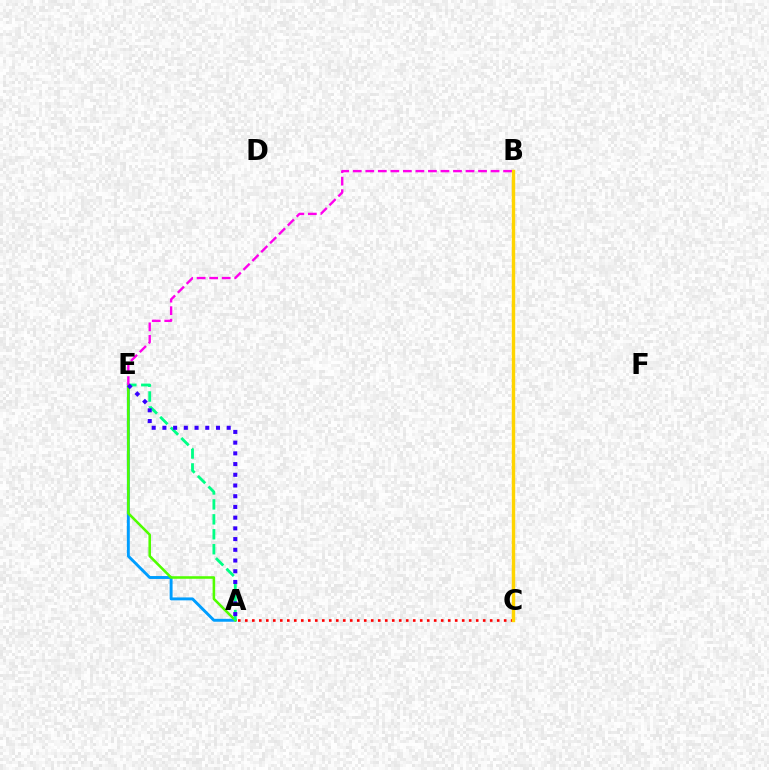{('A', 'C'): [{'color': '#ff0000', 'line_style': 'dotted', 'thickness': 1.9}], ('B', 'C'): [{'color': '#ffd500', 'line_style': 'solid', 'thickness': 2.45}], ('A', 'E'): [{'color': '#009eff', 'line_style': 'solid', 'thickness': 2.1}, {'color': '#4fff00', 'line_style': 'solid', 'thickness': 1.84}, {'color': '#00ff86', 'line_style': 'dashed', 'thickness': 2.03}, {'color': '#3700ff', 'line_style': 'dotted', 'thickness': 2.91}], ('B', 'E'): [{'color': '#ff00ed', 'line_style': 'dashed', 'thickness': 1.7}]}